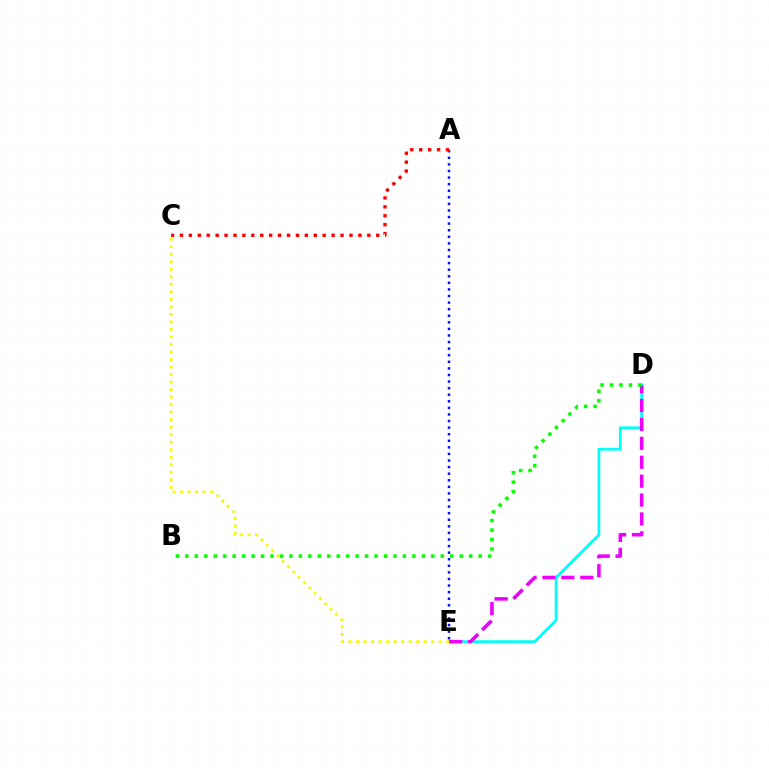{('D', 'E'): [{'color': '#00fff6', 'line_style': 'solid', 'thickness': 2.01}, {'color': '#ee00ff', 'line_style': 'dashed', 'thickness': 2.57}], ('A', 'E'): [{'color': '#0010ff', 'line_style': 'dotted', 'thickness': 1.79}], ('C', 'E'): [{'color': '#fcf500', 'line_style': 'dotted', 'thickness': 2.04}], ('A', 'C'): [{'color': '#ff0000', 'line_style': 'dotted', 'thickness': 2.42}], ('B', 'D'): [{'color': '#08ff00', 'line_style': 'dotted', 'thickness': 2.57}]}